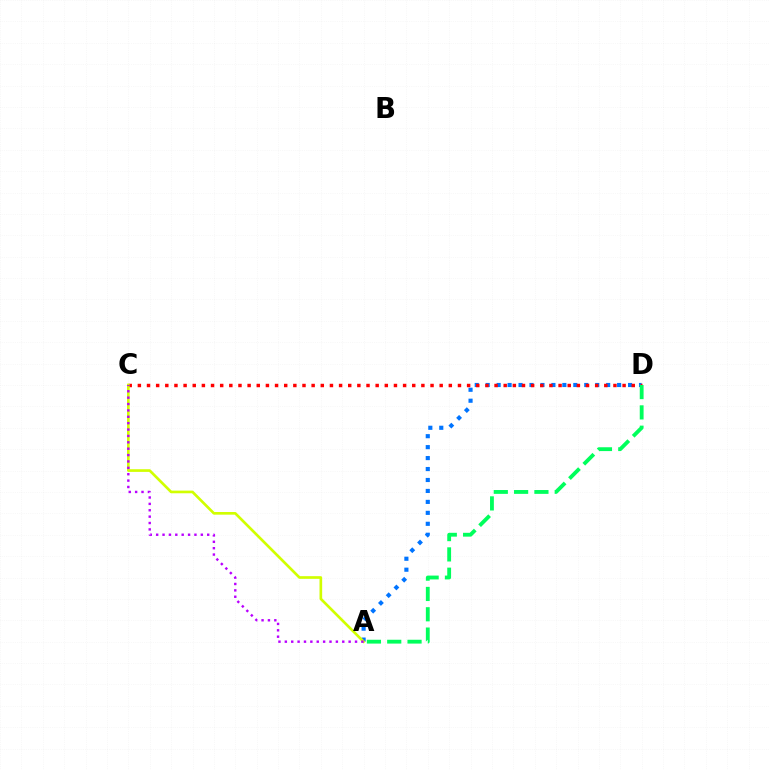{('A', 'D'): [{'color': '#0074ff', 'line_style': 'dotted', 'thickness': 2.98}, {'color': '#00ff5c', 'line_style': 'dashed', 'thickness': 2.76}], ('C', 'D'): [{'color': '#ff0000', 'line_style': 'dotted', 'thickness': 2.48}], ('A', 'C'): [{'color': '#d1ff00', 'line_style': 'solid', 'thickness': 1.92}, {'color': '#b900ff', 'line_style': 'dotted', 'thickness': 1.73}]}